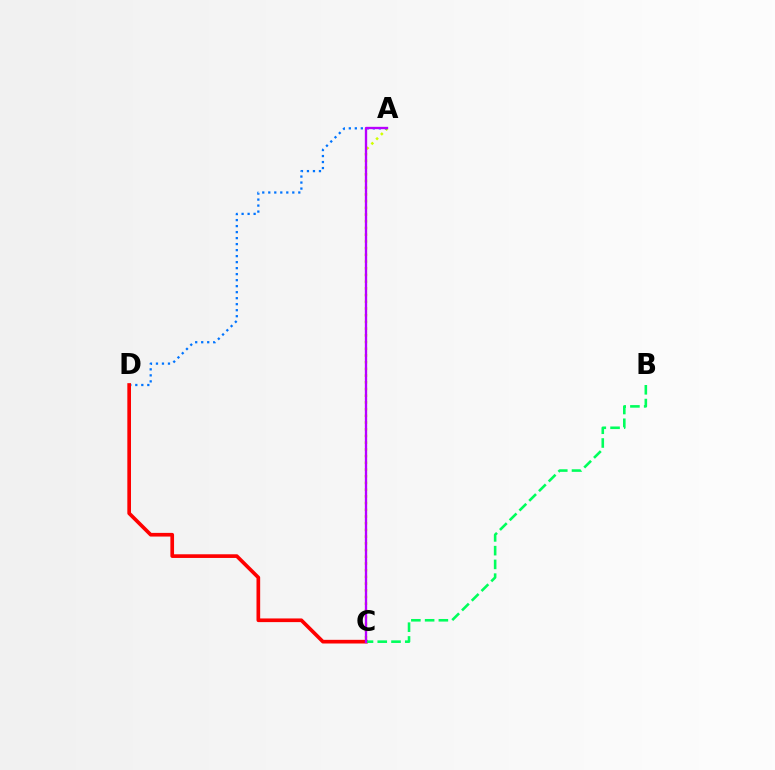{('A', 'C'): [{'color': '#d1ff00', 'line_style': 'dotted', 'thickness': 1.82}, {'color': '#b900ff', 'line_style': 'solid', 'thickness': 1.68}], ('A', 'D'): [{'color': '#0074ff', 'line_style': 'dotted', 'thickness': 1.63}], ('C', 'D'): [{'color': '#ff0000', 'line_style': 'solid', 'thickness': 2.64}], ('B', 'C'): [{'color': '#00ff5c', 'line_style': 'dashed', 'thickness': 1.87}]}